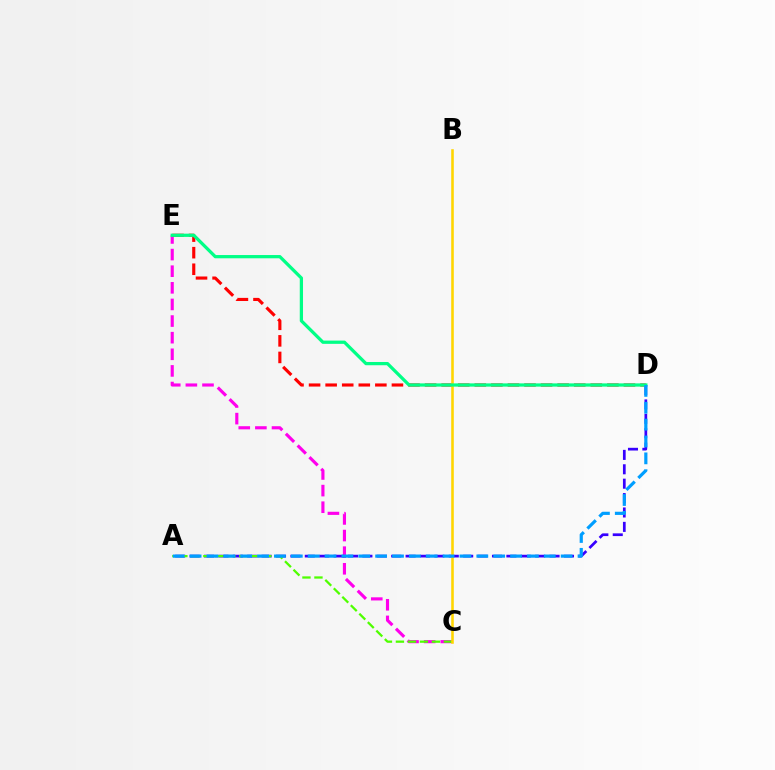{('C', 'E'): [{'color': '#ff00ed', 'line_style': 'dashed', 'thickness': 2.26}], ('A', 'D'): [{'color': '#3700ff', 'line_style': 'dashed', 'thickness': 1.96}, {'color': '#009eff', 'line_style': 'dashed', 'thickness': 2.29}], ('D', 'E'): [{'color': '#ff0000', 'line_style': 'dashed', 'thickness': 2.25}, {'color': '#00ff86', 'line_style': 'solid', 'thickness': 2.34}], ('A', 'C'): [{'color': '#4fff00', 'line_style': 'dashed', 'thickness': 1.63}], ('B', 'C'): [{'color': '#ffd500', 'line_style': 'solid', 'thickness': 1.86}]}